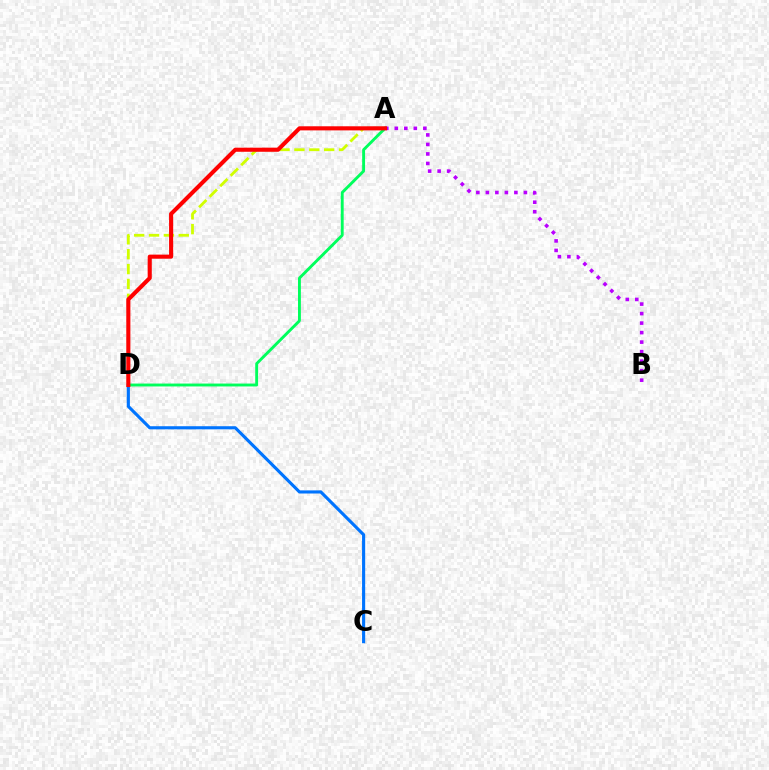{('A', 'D'): [{'color': '#d1ff00', 'line_style': 'dashed', 'thickness': 2.02}, {'color': '#00ff5c', 'line_style': 'solid', 'thickness': 2.08}, {'color': '#ff0000', 'line_style': 'solid', 'thickness': 2.95}], ('C', 'D'): [{'color': '#0074ff', 'line_style': 'solid', 'thickness': 2.25}], ('A', 'B'): [{'color': '#b900ff', 'line_style': 'dotted', 'thickness': 2.58}]}